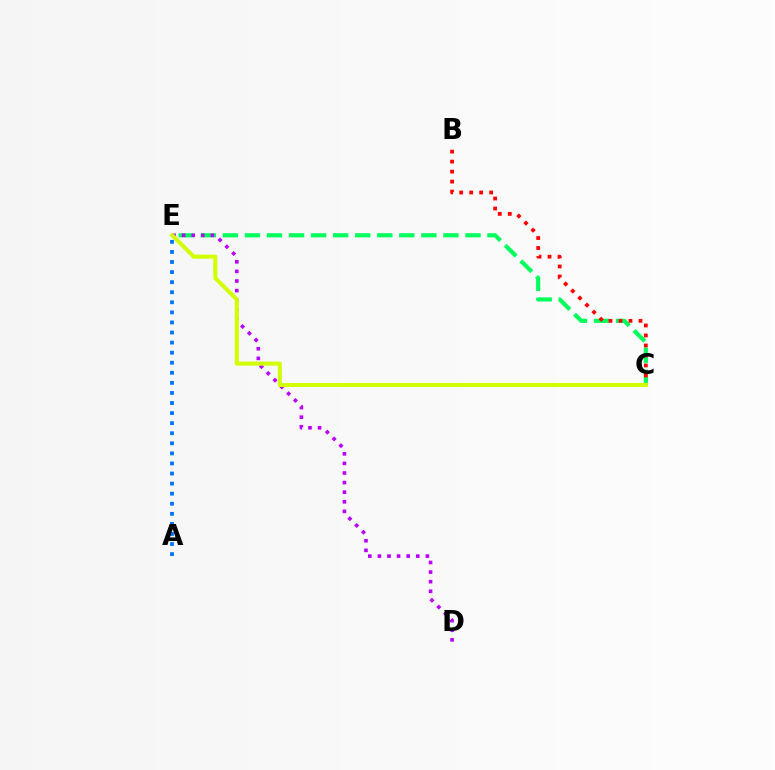{('C', 'E'): [{'color': '#00ff5c', 'line_style': 'dashed', 'thickness': 3.0}, {'color': '#d1ff00', 'line_style': 'solid', 'thickness': 2.92}], ('B', 'C'): [{'color': '#ff0000', 'line_style': 'dotted', 'thickness': 2.72}], ('D', 'E'): [{'color': '#b900ff', 'line_style': 'dotted', 'thickness': 2.61}], ('A', 'E'): [{'color': '#0074ff', 'line_style': 'dotted', 'thickness': 2.74}]}